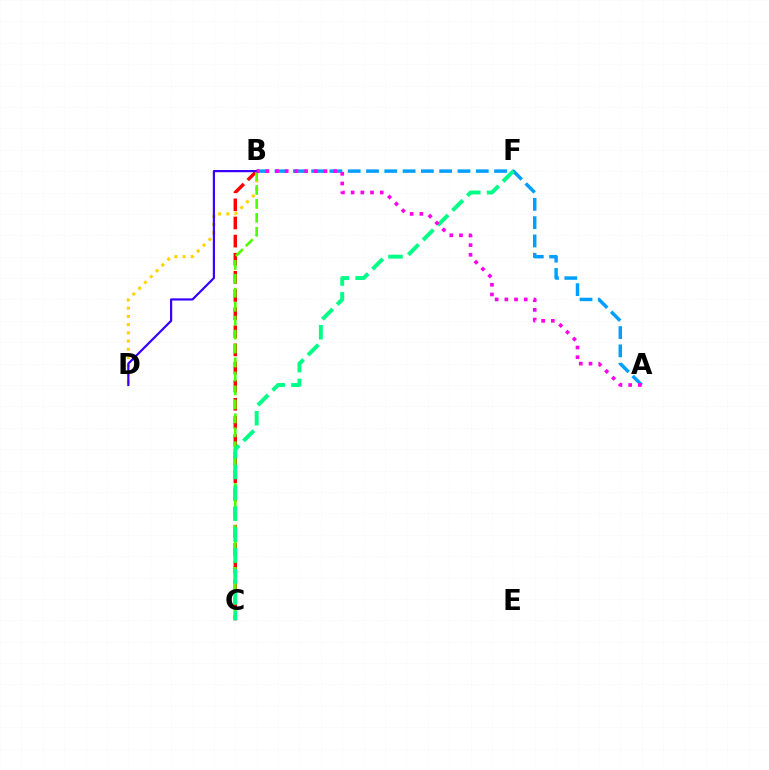{('B', 'C'): [{'color': '#ff0000', 'line_style': 'dashed', 'thickness': 2.46}, {'color': '#4fff00', 'line_style': 'dashed', 'thickness': 1.9}], ('A', 'B'): [{'color': '#009eff', 'line_style': 'dashed', 'thickness': 2.49}, {'color': '#ff00ed', 'line_style': 'dotted', 'thickness': 2.64}], ('B', 'D'): [{'color': '#ffd500', 'line_style': 'dotted', 'thickness': 2.23}, {'color': '#3700ff', 'line_style': 'solid', 'thickness': 1.58}], ('C', 'F'): [{'color': '#00ff86', 'line_style': 'dashed', 'thickness': 2.83}]}